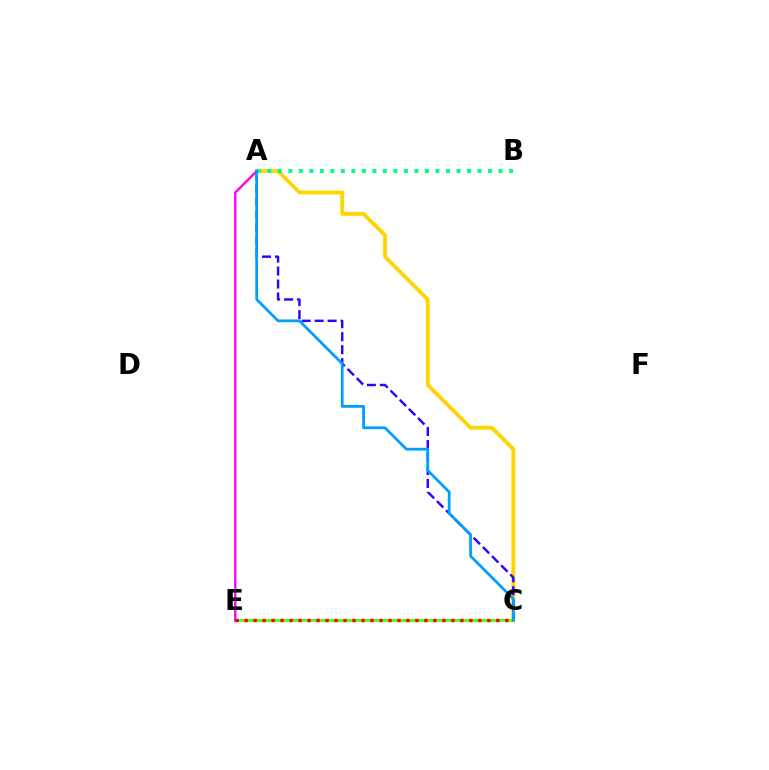{('A', 'C'): [{'color': '#ffd500', 'line_style': 'solid', 'thickness': 2.77}, {'color': '#3700ff', 'line_style': 'dashed', 'thickness': 1.76}, {'color': '#009eff', 'line_style': 'solid', 'thickness': 1.99}], ('C', 'E'): [{'color': '#4fff00', 'line_style': 'solid', 'thickness': 2.01}, {'color': '#ff0000', 'line_style': 'dotted', 'thickness': 2.44}], ('A', 'E'): [{'color': '#ff00ed', 'line_style': 'solid', 'thickness': 1.71}], ('A', 'B'): [{'color': '#00ff86', 'line_style': 'dotted', 'thickness': 2.86}]}